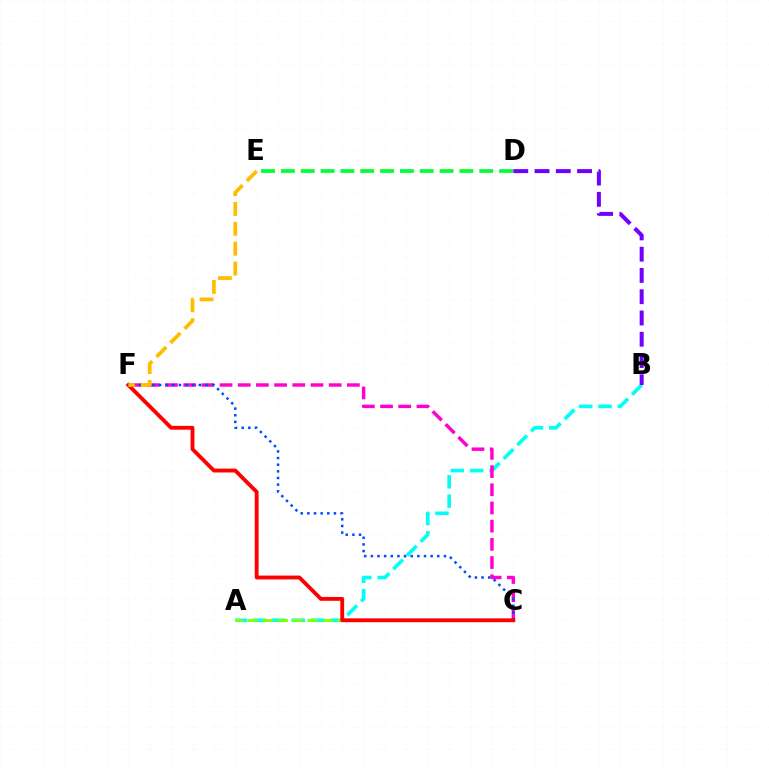{('A', 'B'): [{'color': '#00fff6', 'line_style': 'dashed', 'thickness': 2.63}], ('C', 'F'): [{'color': '#ff00cf', 'line_style': 'dashed', 'thickness': 2.47}, {'color': '#004bff', 'line_style': 'dotted', 'thickness': 1.8}, {'color': '#ff0000', 'line_style': 'solid', 'thickness': 2.77}], ('A', 'C'): [{'color': '#84ff00', 'line_style': 'dashed', 'thickness': 2.04}], ('B', 'D'): [{'color': '#7200ff', 'line_style': 'dashed', 'thickness': 2.89}], ('D', 'E'): [{'color': '#00ff39', 'line_style': 'dashed', 'thickness': 2.69}], ('E', 'F'): [{'color': '#ffbd00', 'line_style': 'dashed', 'thickness': 2.7}]}